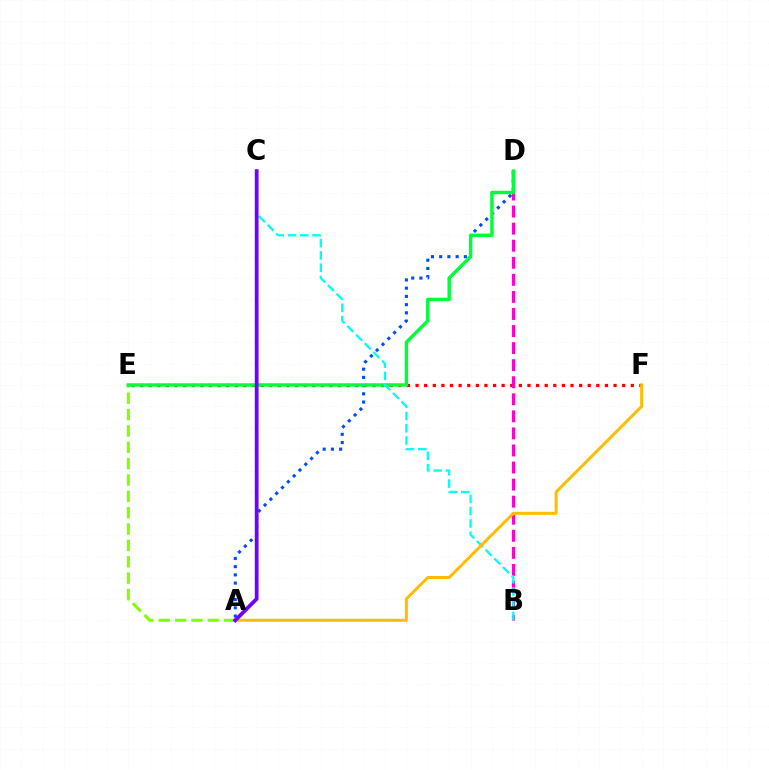{('E', 'F'): [{'color': '#ff0000', 'line_style': 'dotted', 'thickness': 2.34}], ('B', 'D'): [{'color': '#ff00cf', 'line_style': 'dashed', 'thickness': 2.32}], ('A', 'D'): [{'color': '#004bff', 'line_style': 'dotted', 'thickness': 2.23}], ('A', 'E'): [{'color': '#84ff00', 'line_style': 'dashed', 'thickness': 2.22}], ('D', 'E'): [{'color': '#00ff39', 'line_style': 'solid', 'thickness': 2.48}], ('B', 'C'): [{'color': '#00fff6', 'line_style': 'dashed', 'thickness': 1.66}], ('A', 'F'): [{'color': '#ffbd00', 'line_style': 'solid', 'thickness': 2.16}], ('A', 'C'): [{'color': '#7200ff', 'line_style': 'solid', 'thickness': 2.71}]}